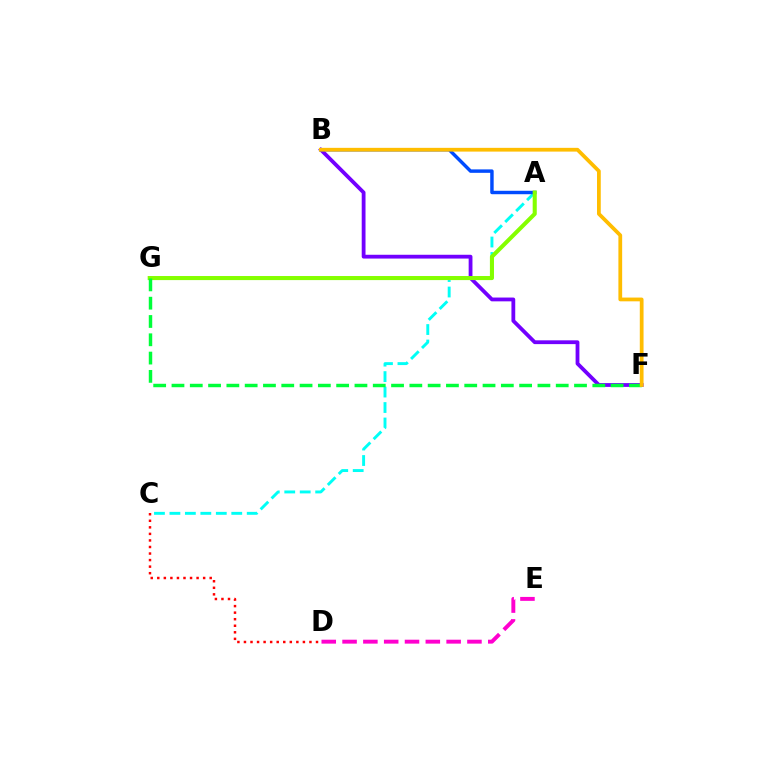{('B', 'F'): [{'color': '#7200ff', 'line_style': 'solid', 'thickness': 2.74}, {'color': '#ffbd00', 'line_style': 'solid', 'thickness': 2.71}], ('A', 'C'): [{'color': '#00fff6', 'line_style': 'dashed', 'thickness': 2.1}], ('A', 'B'): [{'color': '#004bff', 'line_style': 'solid', 'thickness': 2.48}], ('A', 'G'): [{'color': '#84ff00', 'line_style': 'solid', 'thickness': 2.93}], ('F', 'G'): [{'color': '#00ff39', 'line_style': 'dashed', 'thickness': 2.49}], ('D', 'E'): [{'color': '#ff00cf', 'line_style': 'dashed', 'thickness': 2.83}], ('C', 'D'): [{'color': '#ff0000', 'line_style': 'dotted', 'thickness': 1.78}]}